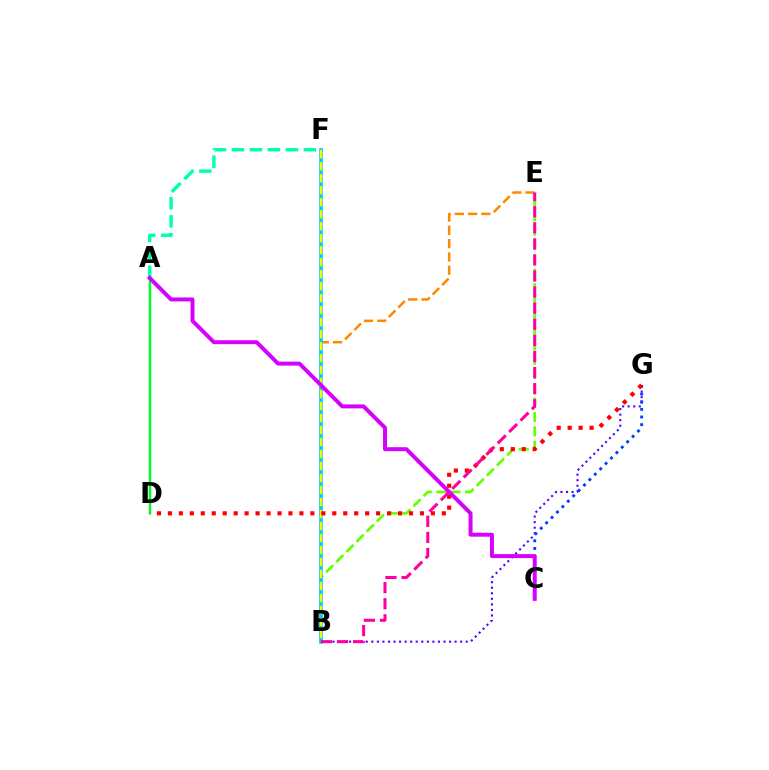{('B', 'E'): [{'color': '#ff8800', 'line_style': 'dashed', 'thickness': 1.8}, {'color': '#66ff00', 'line_style': 'dashed', 'thickness': 1.95}, {'color': '#ff00a0', 'line_style': 'dashed', 'thickness': 2.19}], ('B', 'G'): [{'color': '#4f00ff', 'line_style': 'dotted', 'thickness': 1.51}], ('C', 'G'): [{'color': '#003fff', 'line_style': 'dotted', 'thickness': 2.08}], ('A', 'D'): [{'color': '#00ff27', 'line_style': 'solid', 'thickness': 1.79}], ('B', 'F'): [{'color': '#00c7ff', 'line_style': 'solid', 'thickness': 2.58}, {'color': '#eeff00', 'line_style': 'dashed', 'thickness': 1.63}], ('D', 'G'): [{'color': '#ff0000', 'line_style': 'dotted', 'thickness': 2.98}], ('A', 'F'): [{'color': '#00ffaf', 'line_style': 'dashed', 'thickness': 2.44}], ('A', 'C'): [{'color': '#d600ff', 'line_style': 'solid', 'thickness': 2.85}]}